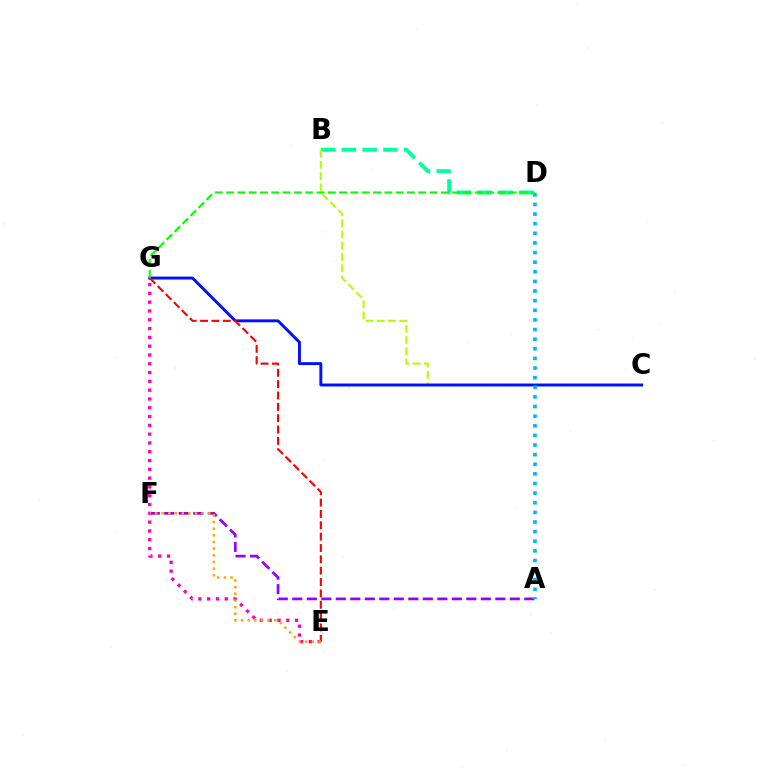{('A', 'F'): [{'color': '#9b00ff', 'line_style': 'dashed', 'thickness': 1.97}], ('B', 'D'): [{'color': '#00ff9d', 'line_style': 'dashed', 'thickness': 2.82}], ('B', 'C'): [{'color': '#b3ff00', 'line_style': 'dashed', 'thickness': 1.52}], ('C', 'G'): [{'color': '#0010ff', 'line_style': 'solid', 'thickness': 2.11}], ('E', 'G'): [{'color': '#ff00bd', 'line_style': 'dotted', 'thickness': 2.39}, {'color': '#ff0000', 'line_style': 'dashed', 'thickness': 1.54}], ('A', 'D'): [{'color': '#00b5ff', 'line_style': 'dotted', 'thickness': 2.61}], ('D', 'G'): [{'color': '#08ff00', 'line_style': 'dashed', 'thickness': 1.54}], ('E', 'F'): [{'color': '#ffa500', 'line_style': 'dotted', 'thickness': 1.81}]}